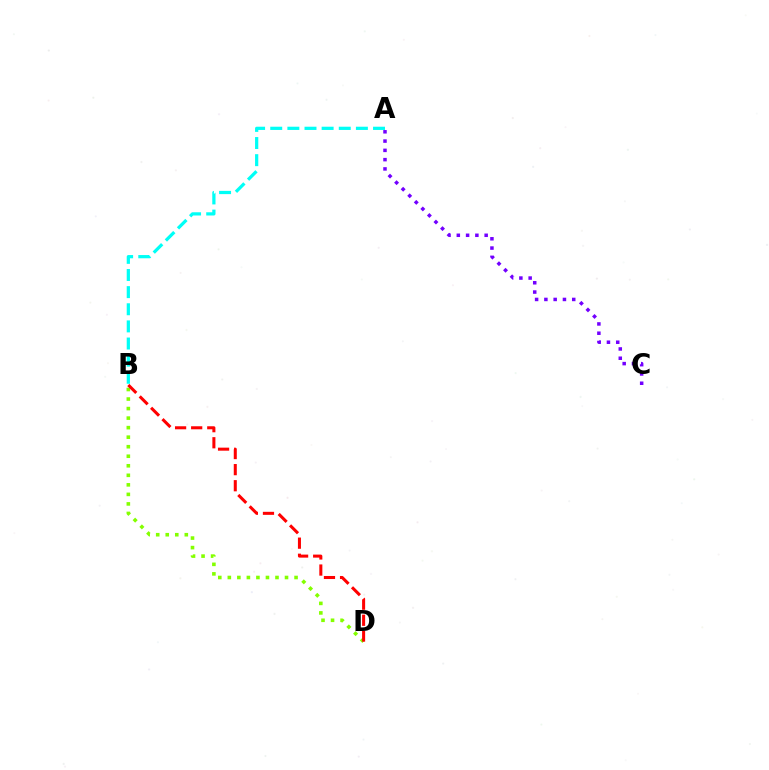{('A', 'C'): [{'color': '#7200ff', 'line_style': 'dotted', 'thickness': 2.52}], ('A', 'B'): [{'color': '#00fff6', 'line_style': 'dashed', 'thickness': 2.33}], ('B', 'D'): [{'color': '#84ff00', 'line_style': 'dotted', 'thickness': 2.59}, {'color': '#ff0000', 'line_style': 'dashed', 'thickness': 2.19}]}